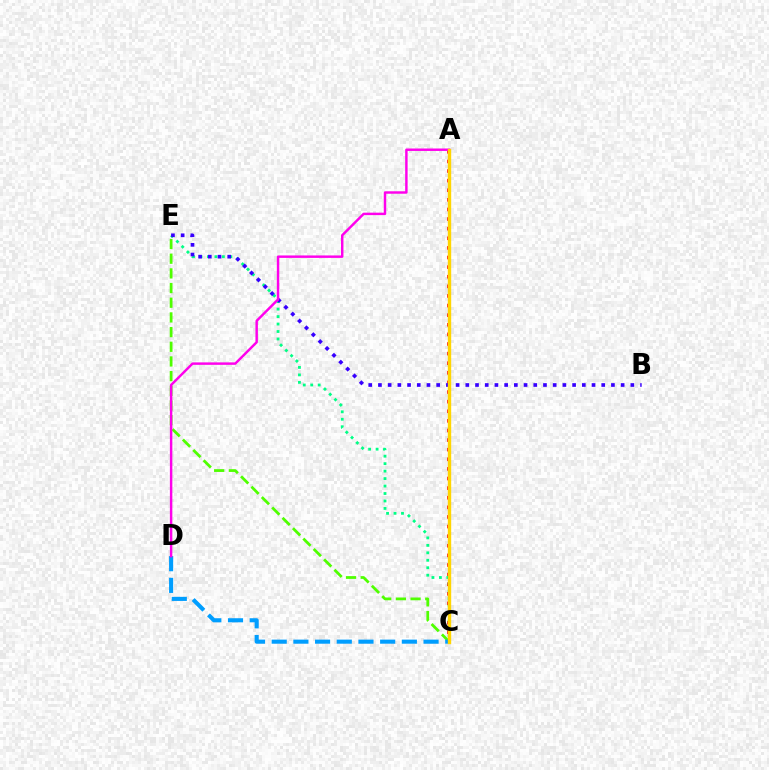{('A', 'C'): [{'color': '#ff0000', 'line_style': 'dotted', 'thickness': 2.61}, {'color': '#ffd500', 'line_style': 'solid', 'thickness': 2.43}], ('C', 'E'): [{'color': '#00ff86', 'line_style': 'dotted', 'thickness': 2.03}, {'color': '#4fff00', 'line_style': 'dashed', 'thickness': 1.99}], ('C', 'D'): [{'color': '#009eff', 'line_style': 'dashed', 'thickness': 2.95}], ('B', 'E'): [{'color': '#3700ff', 'line_style': 'dotted', 'thickness': 2.64}], ('A', 'D'): [{'color': '#ff00ed', 'line_style': 'solid', 'thickness': 1.76}]}